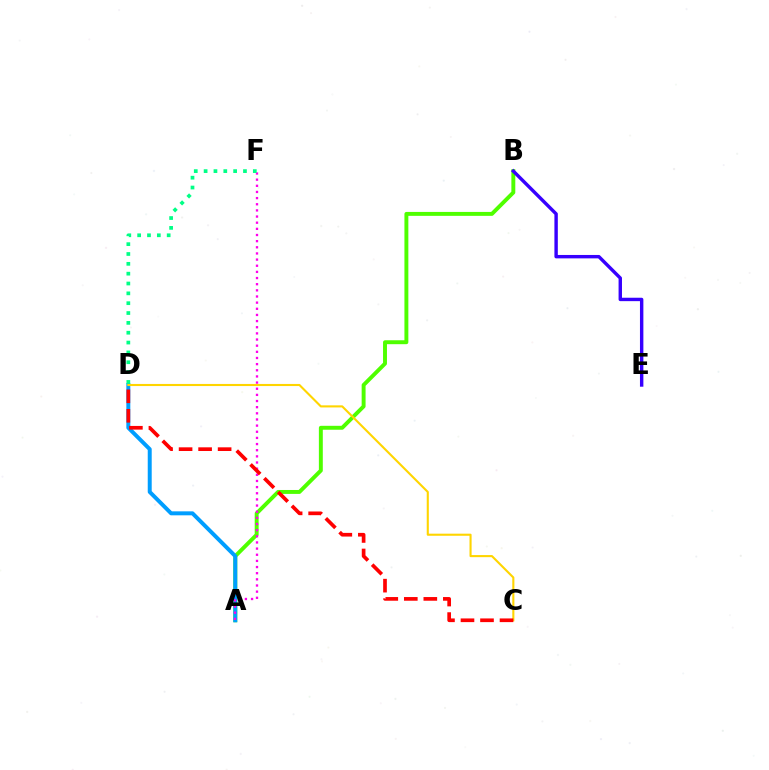{('A', 'B'): [{'color': '#4fff00', 'line_style': 'solid', 'thickness': 2.83}], ('A', 'D'): [{'color': '#009eff', 'line_style': 'solid', 'thickness': 2.86}], ('A', 'F'): [{'color': '#ff00ed', 'line_style': 'dotted', 'thickness': 1.67}], ('B', 'E'): [{'color': '#3700ff', 'line_style': 'solid', 'thickness': 2.45}], ('D', 'F'): [{'color': '#00ff86', 'line_style': 'dotted', 'thickness': 2.67}], ('C', 'D'): [{'color': '#ffd500', 'line_style': 'solid', 'thickness': 1.51}, {'color': '#ff0000', 'line_style': 'dashed', 'thickness': 2.65}]}